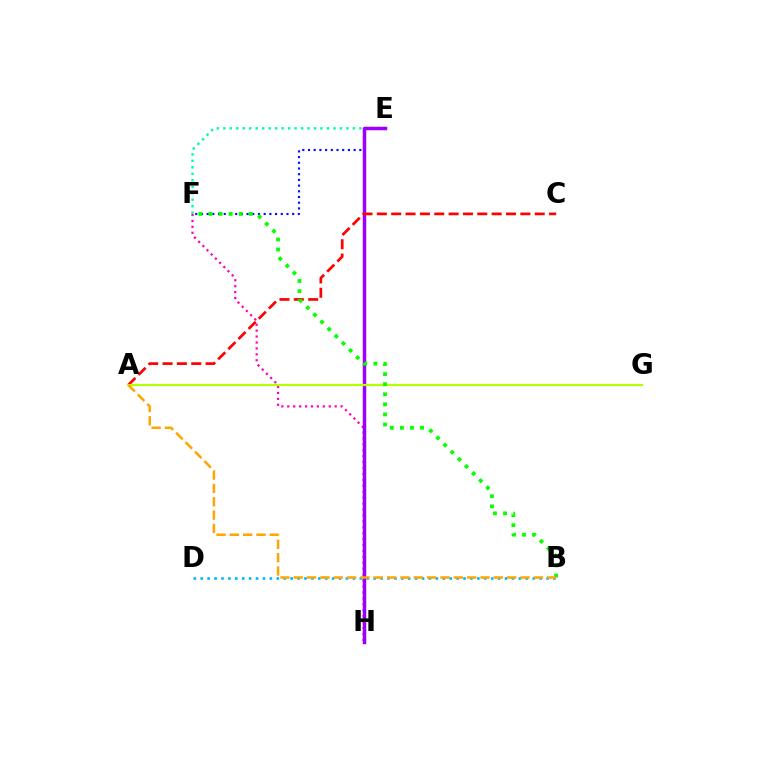{('F', 'H'): [{'color': '#ff00bd', 'line_style': 'dotted', 'thickness': 1.61}], ('E', 'F'): [{'color': '#00ff9d', 'line_style': 'dotted', 'thickness': 1.76}, {'color': '#0010ff', 'line_style': 'dotted', 'thickness': 1.55}], ('E', 'H'): [{'color': '#9b00ff', 'line_style': 'solid', 'thickness': 2.51}], ('A', 'C'): [{'color': '#ff0000', 'line_style': 'dashed', 'thickness': 1.95}], ('B', 'D'): [{'color': '#00b5ff', 'line_style': 'dotted', 'thickness': 1.88}], ('A', 'G'): [{'color': '#b3ff00', 'line_style': 'solid', 'thickness': 1.56}], ('B', 'F'): [{'color': '#08ff00', 'line_style': 'dotted', 'thickness': 2.74}], ('A', 'B'): [{'color': '#ffa500', 'line_style': 'dashed', 'thickness': 1.81}]}